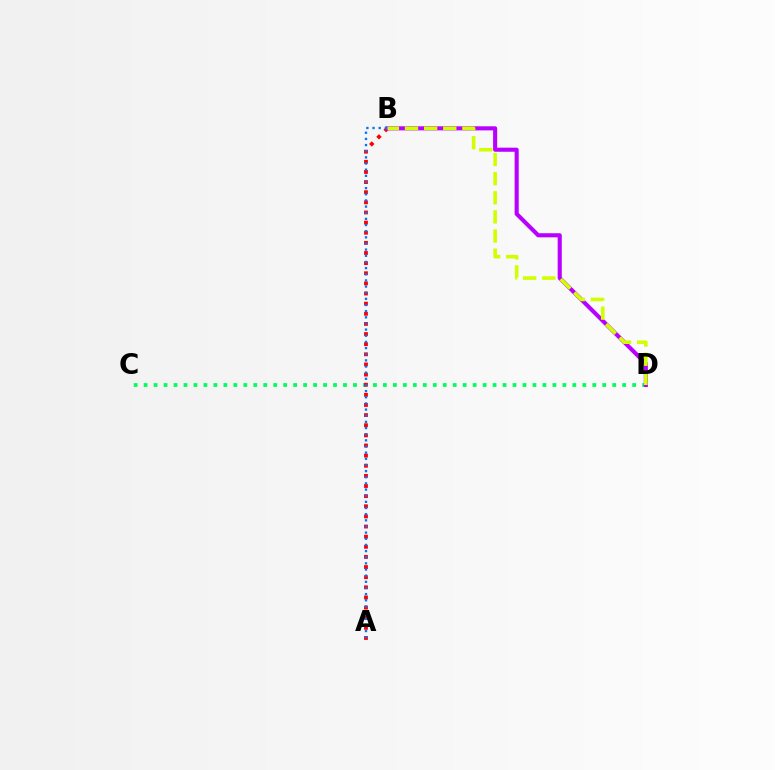{('C', 'D'): [{'color': '#00ff5c', 'line_style': 'dotted', 'thickness': 2.71}], ('A', 'B'): [{'color': '#ff0000', 'line_style': 'dotted', 'thickness': 2.75}, {'color': '#0074ff', 'line_style': 'dotted', 'thickness': 1.67}], ('B', 'D'): [{'color': '#b900ff', 'line_style': 'solid', 'thickness': 2.95}, {'color': '#d1ff00', 'line_style': 'dashed', 'thickness': 2.6}]}